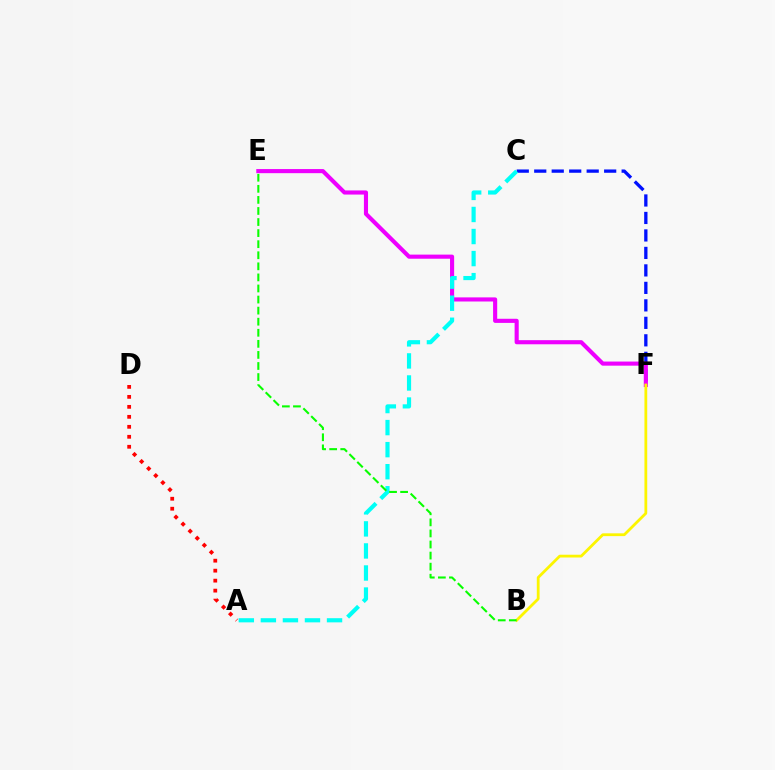{('C', 'F'): [{'color': '#0010ff', 'line_style': 'dashed', 'thickness': 2.37}], ('E', 'F'): [{'color': '#ee00ff', 'line_style': 'solid', 'thickness': 2.96}], ('A', 'C'): [{'color': '#00fff6', 'line_style': 'dashed', 'thickness': 3.0}], ('A', 'D'): [{'color': '#ff0000', 'line_style': 'dotted', 'thickness': 2.71}], ('B', 'F'): [{'color': '#fcf500', 'line_style': 'solid', 'thickness': 2.01}], ('B', 'E'): [{'color': '#08ff00', 'line_style': 'dashed', 'thickness': 1.5}]}